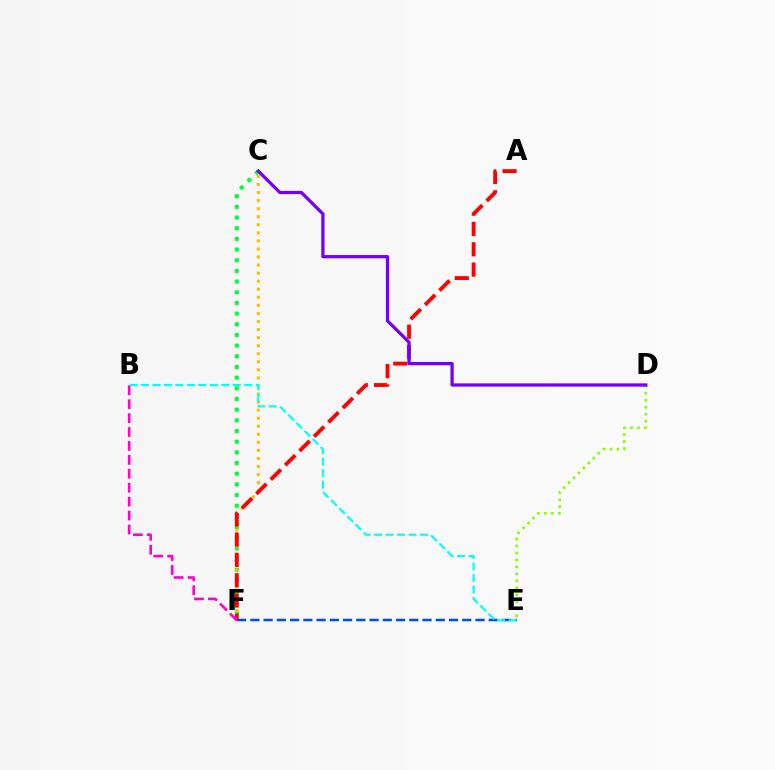{('C', 'F'): [{'color': '#00ff39', 'line_style': 'dotted', 'thickness': 2.9}, {'color': '#ffbd00', 'line_style': 'dotted', 'thickness': 2.19}], ('A', 'F'): [{'color': '#ff0000', 'line_style': 'dashed', 'thickness': 2.76}], ('B', 'F'): [{'color': '#ff00cf', 'line_style': 'dashed', 'thickness': 1.89}], ('E', 'F'): [{'color': '#004bff', 'line_style': 'dashed', 'thickness': 1.8}], ('D', 'E'): [{'color': '#84ff00', 'line_style': 'dotted', 'thickness': 1.9}], ('C', 'D'): [{'color': '#7200ff', 'line_style': 'solid', 'thickness': 2.34}], ('B', 'E'): [{'color': '#00fff6', 'line_style': 'dashed', 'thickness': 1.56}]}